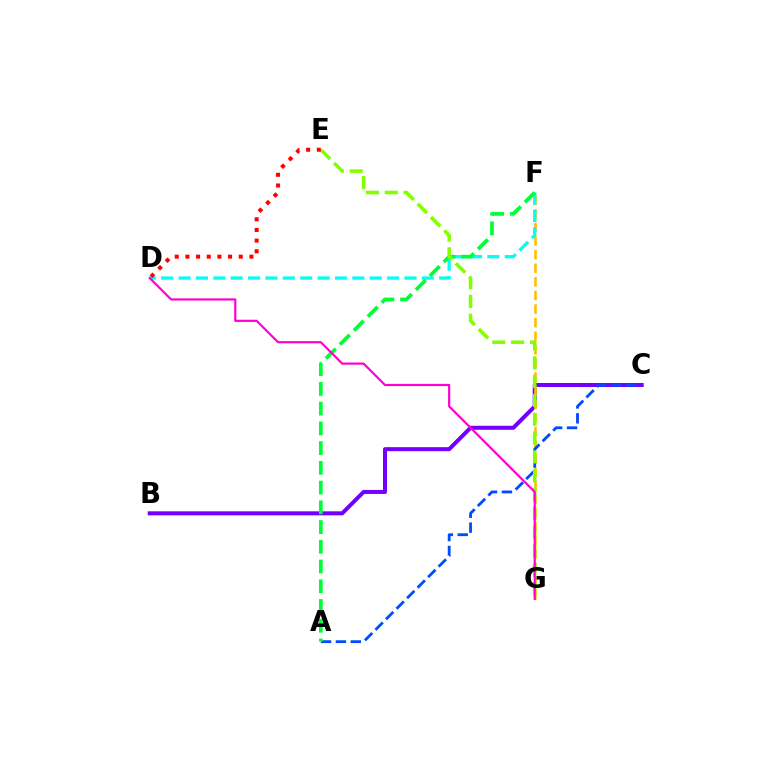{('B', 'C'): [{'color': '#7200ff', 'line_style': 'solid', 'thickness': 2.9}], ('F', 'G'): [{'color': '#ffbd00', 'line_style': 'dashed', 'thickness': 1.85}], ('A', 'C'): [{'color': '#004bff', 'line_style': 'dashed', 'thickness': 2.02}], ('D', 'F'): [{'color': '#00fff6', 'line_style': 'dashed', 'thickness': 2.36}], ('A', 'F'): [{'color': '#00ff39', 'line_style': 'dashed', 'thickness': 2.68}], ('E', 'G'): [{'color': '#84ff00', 'line_style': 'dashed', 'thickness': 2.56}], ('D', 'G'): [{'color': '#ff00cf', 'line_style': 'solid', 'thickness': 1.57}], ('D', 'E'): [{'color': '#ff0000', 'line_style': 'dotted', 'thickness': 2.9}]}